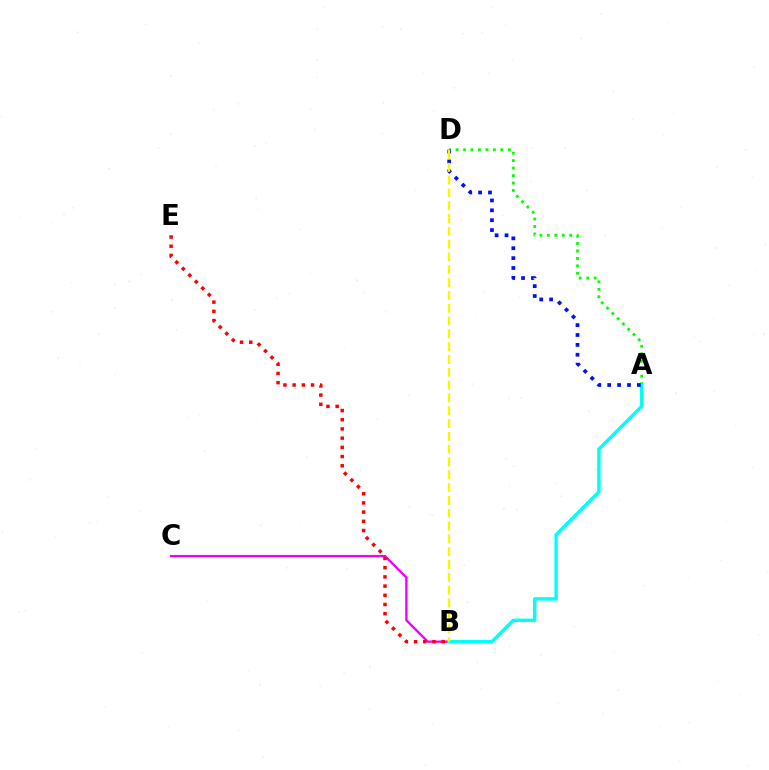{('A', 'D'): [{'color': '#08ff00', 'line_style': 'dotted', 'thickness': 2.03}, {'color': '#0010ff', 'line_style': 'dotted', 'thickness': 2.69}], ('B', 'C'): [{'color': '#ee00ff', 'line_style': 'solid', 'thickness': 1.69}], ('B', 'E'): [{'color': '#ff0000', 'line_style': 'dotted', 'thickness': 2.5}], ('A', 'B'): [{'color': '#00fff6', 'line_style': 'solid', 'thickness': 2.46}], ('B', 'D'): [{'color': '#fcf500', 'line_style': 'dashed', 'thickness': 1.74}]}